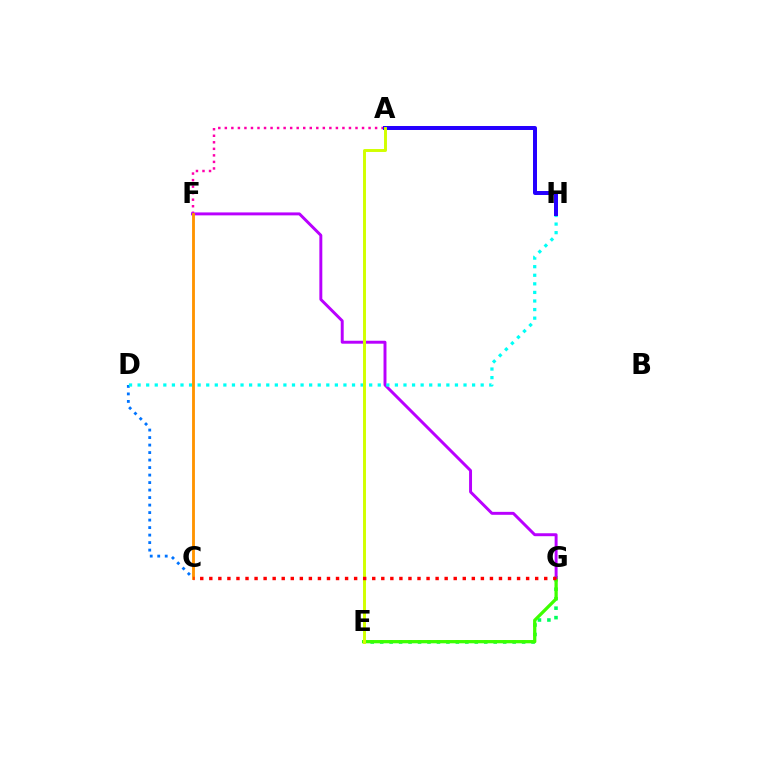{('E', 'G'): [{'color': '#00ff5c', 'line_style': 'dotted', 'thickness': 2.57}, {'color': '#3dff00', 'line_style': 'solid', 'thickness': 2.35}], ('A', 'F'): [{'color': '#ff00ac', 'line_style': 'dotted', 'thickness': 1.78}], ('C', 'D'): [{'color': '#0074ff', 'line_style': 'dotted', 'thickness': 2.04}], ('F', 'G'): [{'color': '#b900ff', 'line_style': 'solid', 'thickness': 2.12}], ('D', 'H'): [{'color': '#00fff6', 'line_style': 'dotted', 'thickness': 2.33}], ('A', 'H'): [{'color': '#2500ff', 'line_style': 'solid', 'thickness': 2.87}], ('A', 'E'): [{'color': '#d1ff00', 'line_style': 'solid', 'thickness': 2.12}], ('C', 'F'): [{'color': '#ff9400', 'line_style': 'solid', 'thickness': 2.05}], ('C', 'G'): [{'color': '#ff0000', 'line_style': 'dotted', 'thickness': 2.46}]}